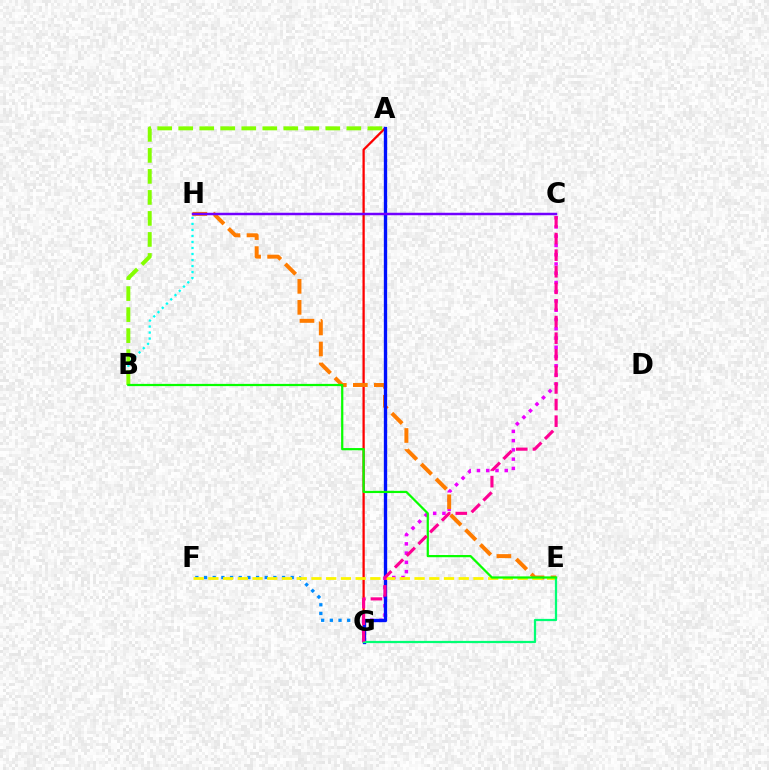{('F', 'G'): [{'color': '#008cff', 'line_style': 'dotted', 'thickness': 2.36}], ('A', 'G'): [{'color': '#ff0000', 'line_style': 'solid', 'thickness': 1.64}, {'color': '#0010ff', 'line_style': 'solid', 'thickness': 2.4}], ('B', 'H'): [{'color': '#00fff6', 'line_style': 'dotted', 'thickness': 1.63}], ('C', 'G'): [{'color': '#ee00ff', 'line_style': 'dotted', 'thickness': 2.51}, {'color': '#ff0094', 'line_style': 'dashed', 'thickness': 2.26}], ('E', 'H'): [{'color': '#ff7c00', 'line_style': 'dashed', 'thickness': 2.85}], ('E', 'F'): [{'color': '#fcf500', 'line_style': 'dashed', 'thickness': 2.0}], ('E', 'G'): [{'color': '#00ff74', 'line_style': 'solid', 'thickness': 1.61}], ('A', 'B'): [{'color': '#84ff00', 'line_style': 'dashed', 'thickness': 2.85}], ('B', 'E'): [{'color': '#08ff00', 'line_style': 'solid', 'thickness': 1.6}], ('C', 'H'): [{'color': '#7200ff', 'line_style': 'solid', 'thickness': 1.79}]}